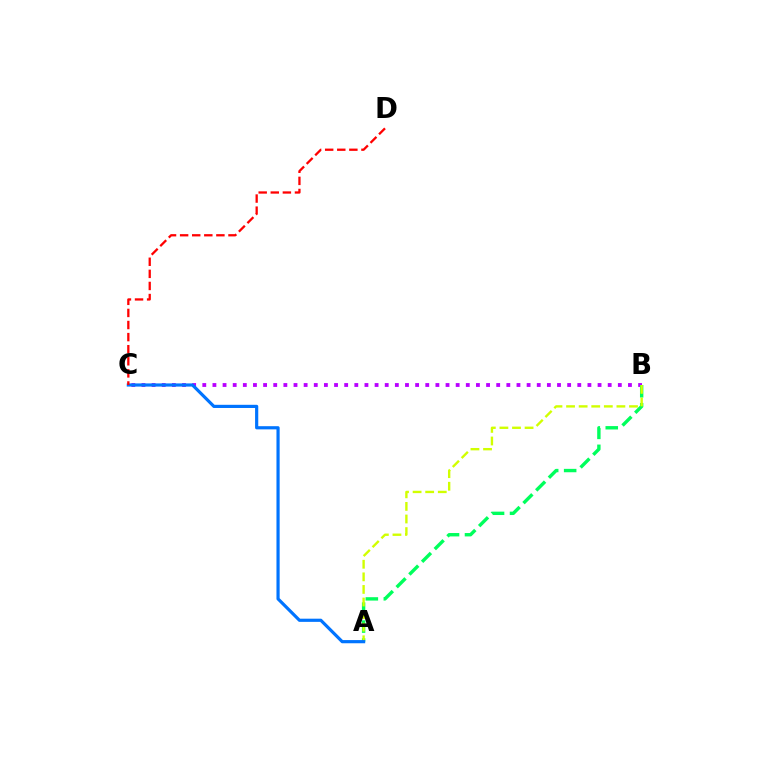{('B', 'C'): [{'color': '#b900ff', 'line_style': 'dotted', 'thickness': 2.75}], ('A', 'B'): [{'color': '#00ff5c', 'line_style': 'dashed', 'thickness': 2.44}, {'color': '#d1ff00', 'line_style': 'dashed', 'thickness': 1.71}], ('A', 'C'): [{'color': '#0074ff', 'line_style': 'solid', 'thickness': 2.29}], ('C', 'D'): [{'color': '#ff0000', 'line_style': 'dashed', 'thickness': 1.64}]}